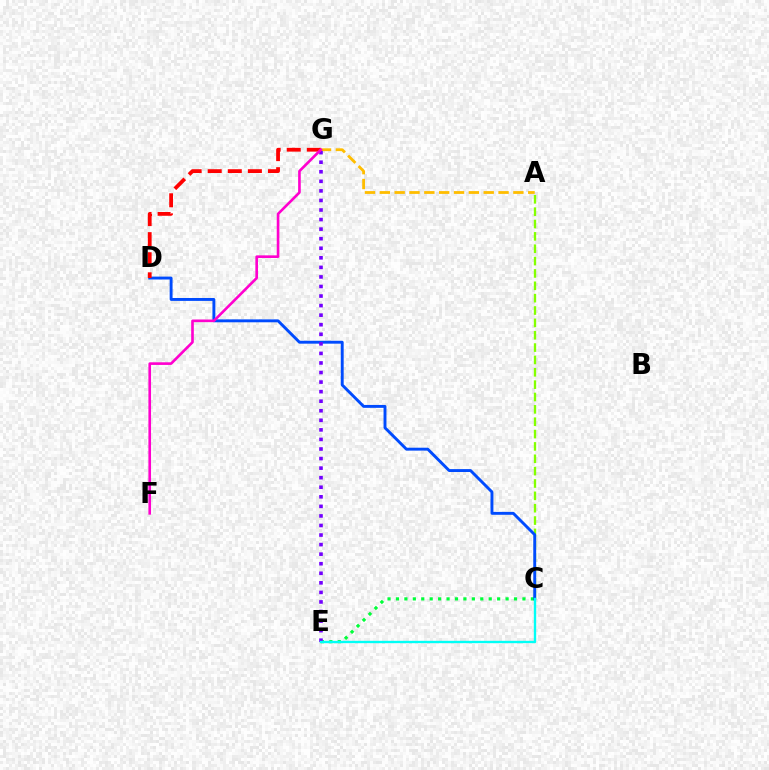{('A', 'G'): [{'color': '#ffbd00', 'line_style': 'dashed', 'thickness': 2.02}], ('A', 'C'): [{'color': '#84ff00', 'line_style': 'dashed', 'thickness': 1.68}], ('C', 'E'): [{'color': '#00ff39', 'line_style': 'dotted', 'thickness': 2.29}, {'color': '#00fff6', 'line_style': 'solid', 'thickness': 1.7}], ('C', 'D'): [{'color': '#004bff', 'line_style': 'solid', 'thickness': 2.09}], ('E', 'G'): [{'color': '#7200ff', 'line_style': 'dotted', 'thickness': 2.6}], ('D', 'G'): [{'color': '#ff0000', 'line_style': 'dashed', 'thickness': 2.73}], ('F', 'G'): [{'color': '#ff00cf', 'line_style': 'solid', 'thickness': 1.9}]}